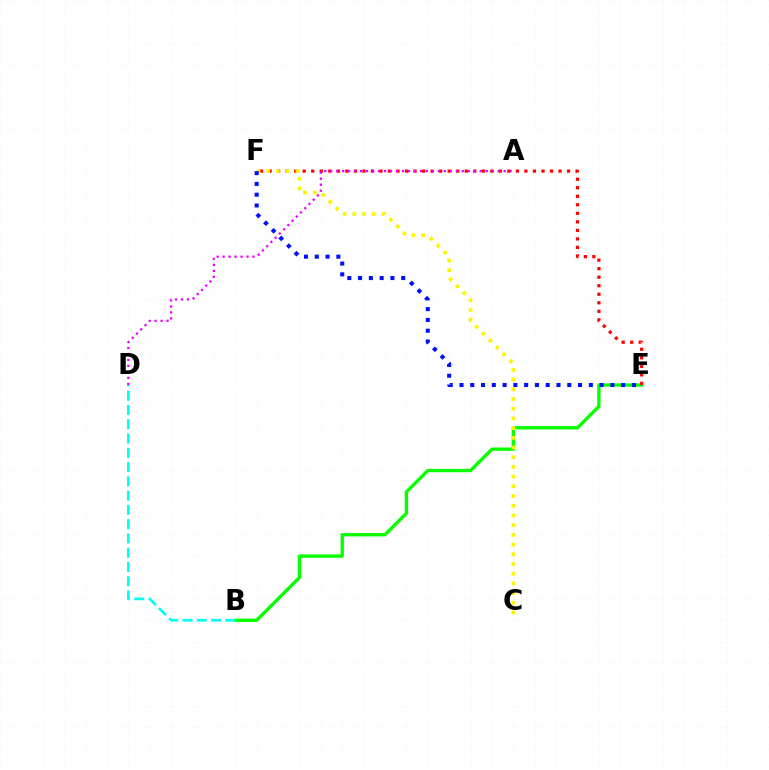{('B', 'E'): [{'color': '#08ff00', 'line_style': 'solid', 'thickness': 2.41}], ('E', 'F'): [{'color': '#ff0000', 'line_style': 'dotted', 'thickness': 2.32}, {'color': '#0010ff', 'line_style': 'dotted', 'thickness': 2.93}], ('A', 'D'): [{'color': '#ee00ff', 'line_style': 'dotted', 'thickness': 1.63}], ('C', 'F'): [{'color': '#fcf500', 'line_style': 'dotted', 'thickness': 2.64}], ('B', 'D'): [{'color': '#00fff6', 'line_style': 'dashed', 'thickness': 1.94}]}